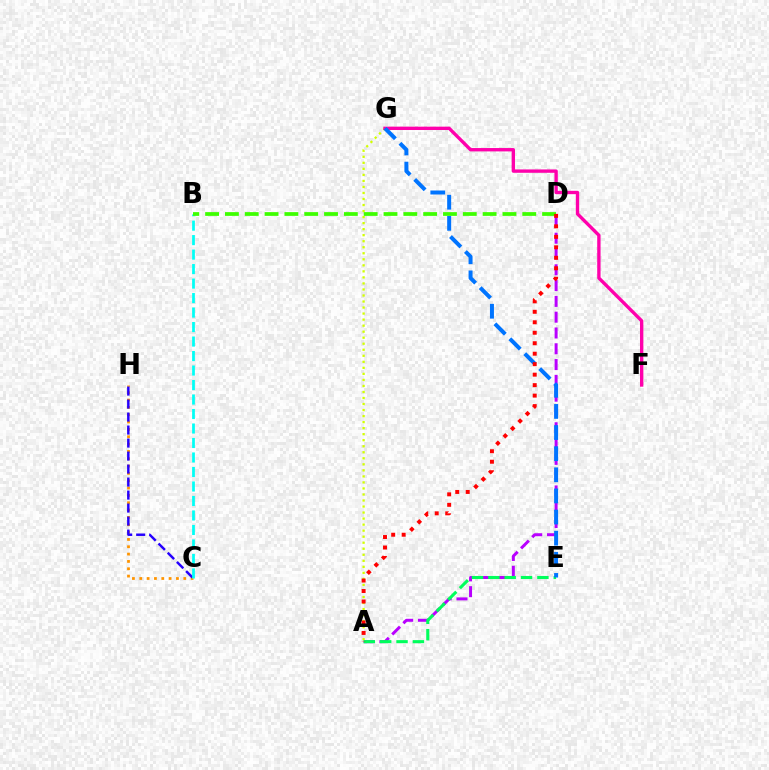{('A', 'D'): [{'color': '#b900ff', 'line_style': 'dashed', 'thickness': 2.15}, {'color': '#ff0000', 'line_style': 'dotted', 'thickness': 2.85}], ('A', 'G'): [{'color': '#d1ff00', 'line_style': 'dotted', 'thickness': 1.64}], ('F', 'G'): [{'color': '#ff00ac', 'line_style': 'solid', 'thickness': 2.42}], ('C', 'H'): [{'color': '#ff9400', 'line_style': 'dotted', 'thickness': 1.99}, {'color': '#2500ff', 'line_style': 'dashed', 'thickness': 1.77}], ('A', 'E'): [{'color': '#00ff5c', 'line_style': 'dashed', 'thickness': 2.22}], ('E', 'G'): [{'color': '#0074ff', 'line_style': 'dashed', 'thickness': 2.87}], ('B', 'C'): [{'color': '#00fff6', 'line_style': 'dashed', 'thickness': 1.97}], ('B', 'D'): [{'color': '#3dff00', 'line_style': 'dashed', 'thickness': 2.69}]}